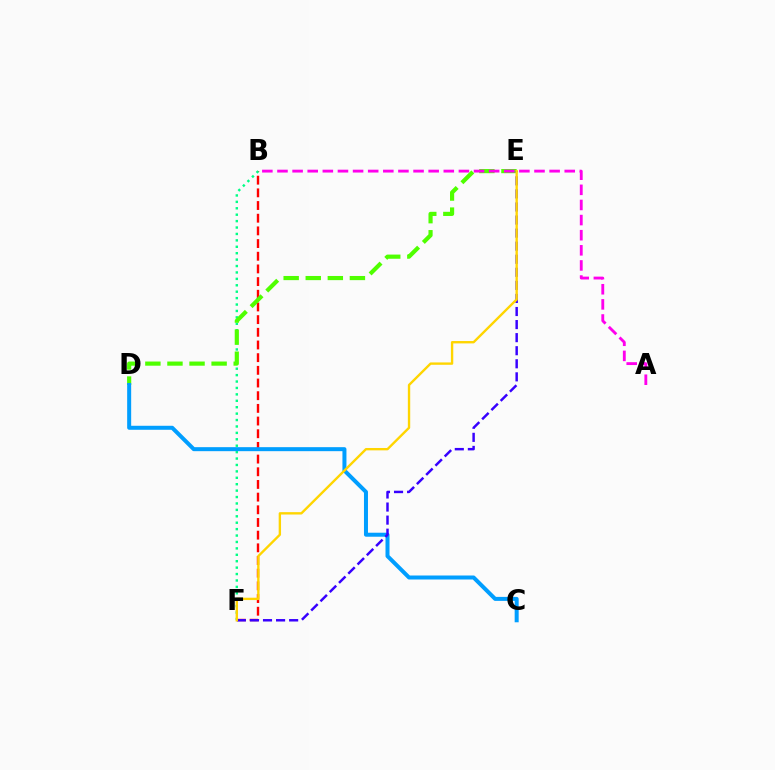{('B', 'F'): [{'color': '#ff0000', 'line_style': 'dashed', 'thickness': 1.72}, {'color': '#00ff86', 'line_style': 'dotted', 'thickness': 1.74}], ('D', 'E'): [{'color': '#4fff00', 'line_style': 'dashed', 'thickness': 3.0}], ('C', 'D'): [{'color': '#009eff', 'line_style': 'solid', 'thickness': 2.88}], ('E', 'F'): [{'color': '#3700ff', 'line_style': 'dashed', 'thickness': 1.78}, {'color': '#ffd500', 'line_style': 'solid', 'thickness': 1.7}], ('A', 'B'): [{'color': '#ff00ed', 'line_style': 'dashed', 'thickness': 2.05}]}